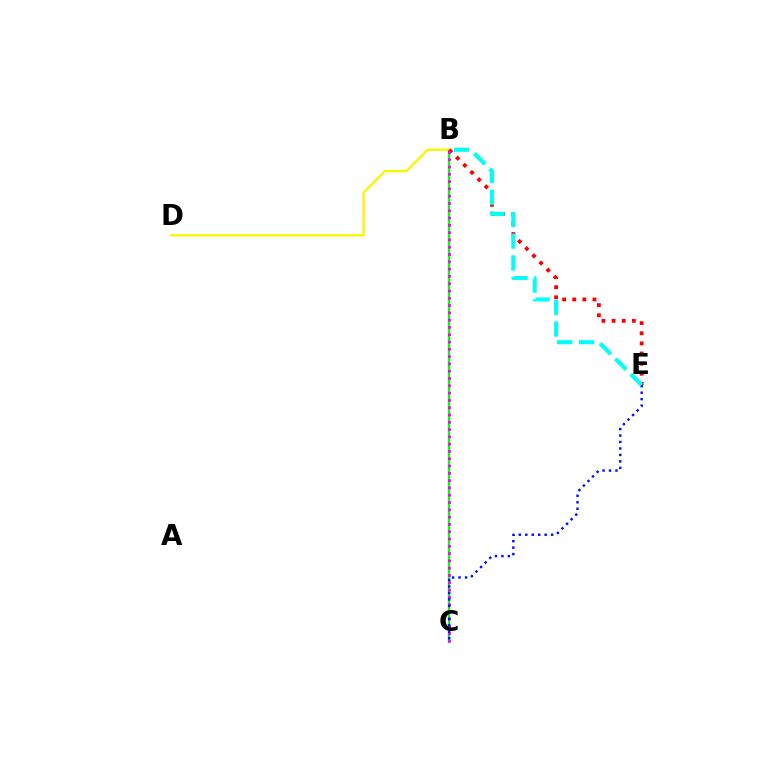{('B', 'C'): [{'color': '#08ff00', 'line_style': 'solid', 'thickness': 1.69}, {'color': '#ee00ff', 'line_style': 'dotted', 'thickness': 1.98}], ('B', 'D'): [{'color': '#fcf500', 'line_style': 'solid', 'thickness': 1.69}], ('B', 'E'): [{'color': '#ff0000', 'line_style': 'dotted', 'thickness': 2.75}, {'color': '#00fff6', 'line_style': 'dashed', 'thickness': 2.96}], ('C', 'E'): [{'color': '#0010ff', 'line_style': 'dotted', 'thickness': 1.76}]}